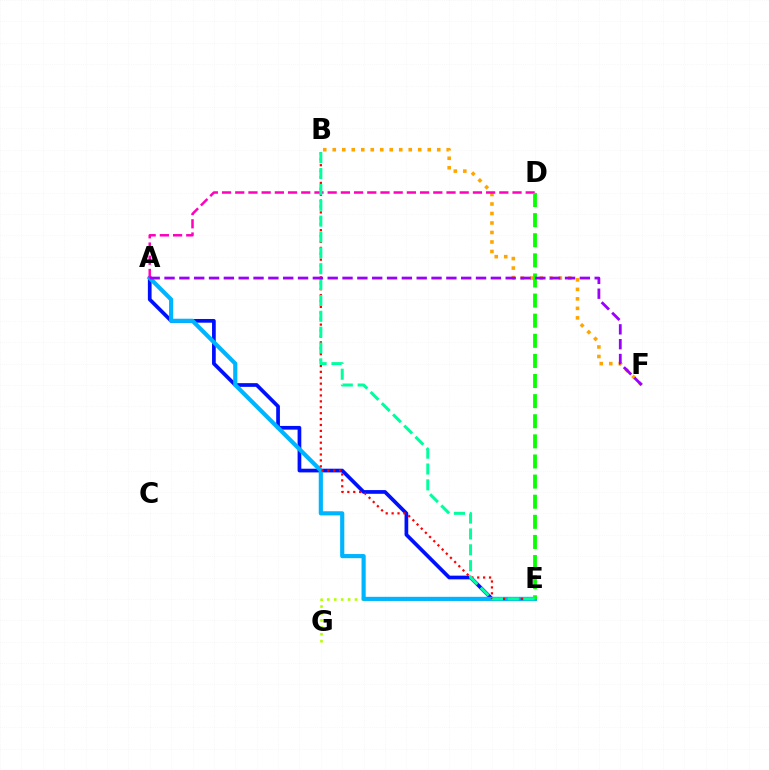{('B', 'F'): [{'color': '#ffa500', 'line_style': 'dotted', 'thickness': 2.58}], ('E', 'G'): [{'color': '#b3ff00', 'line_style': 'dotted', 'thickness': 1.88}], ('A', 'E'): [{'color': '#0010ff', 'line_style': 'solid', 'thickness': 2.67}, {'color': '#00b5ff', 'line_style': 'solid', 'thickness': 3.0}], ('A', 'D'): [{'color': '#ff00bd', 'line_style': 'dashed', 'thickness': 1.79}], ('B', 'E'): [{'color': '#ff0000', 'line_style': 'dotted', 'thickness': 1.6}, {'color': '#00ff9d', 'line_style': 'dashed', 'thickness': 2.15}], ('D', 'E'): [{'color': '#08ff00', 'line_style': 'dashed', 'thickness': 2.73}], ('A', 'F'): [{'color': '#9b00ff', 'line_style': 'dashed', 'thickness': 2.02}]}